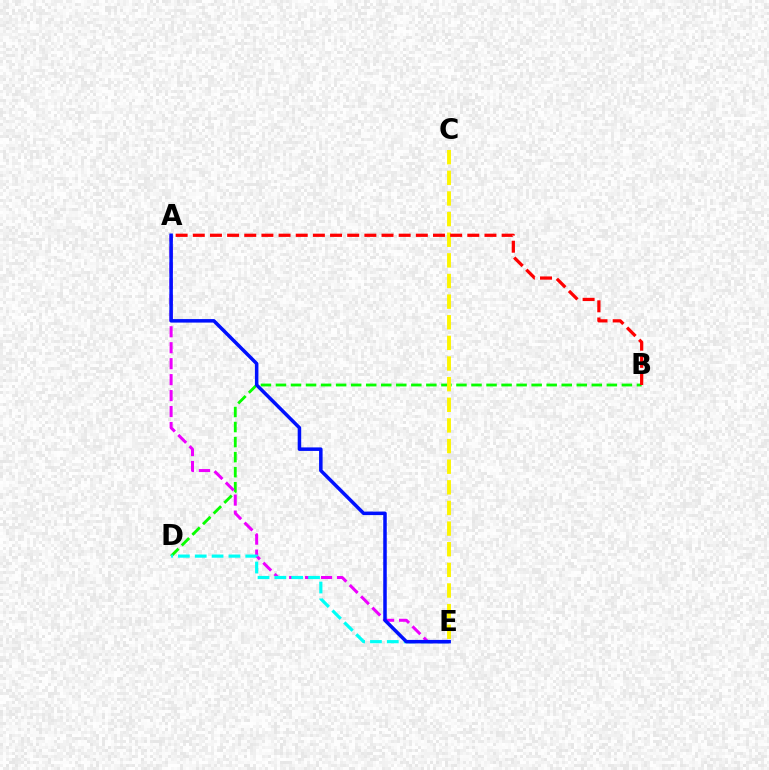{('B', 'D'): [{'color': '#08ff00', 'line_style': 'dashed', 'thickness': 2.04}], ('A', 'E'): [{'color': '#ee00ff', 'line_style': 'dashed', 'thickness': 2.17}, {'color': '#0010ff', 'line_style': 'solid', 'thickness': 2.53}], ('C', 'E'): [{'color': '#fcf500', 'line_style': 'dashed', 'thickness': 2.8}], ('D', 'E'): [{'color': '#00fff6', 'line_style': 'dashed', 'thickness': 2.29}], ('A', 'B'): [{'color': '#ff0000', 'line_style': 'dashed', 'thickness': 2.33}]}